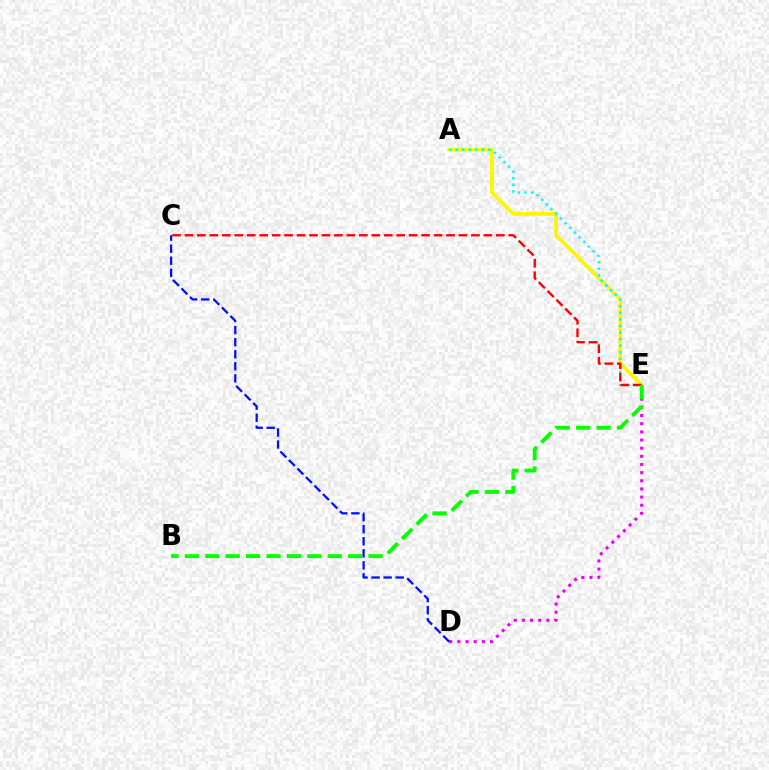{('A', 'E'): [{'color': '#fcf500', 'line_style': 'solid', 'thickness': 2.66}, {'color': '#00fff6', 'line_style': 'dotted', 'thickness': 1.79}], ('D', 'E'): [{'color': '#ee00ff', 'line_style': 'dotted', 'thickness': 2.22}], ('C', 'D'): [{'color': '#0010ff', 'line_style': 'dashed', 'thickness': 1.64}], ('C', 'E'): [{'color': '#ff0000', 'line_style': 'dashed', 'thickness': 1.69}], ('B', 'E'): [{'color': '#08ff00', 'line_style': 'dashed', 'thickness': 2.77}]}